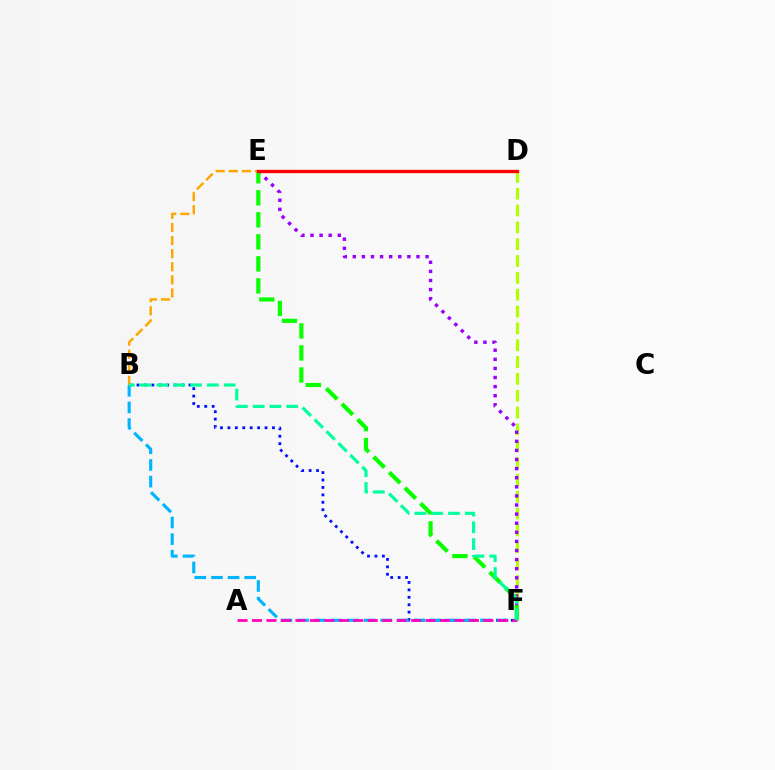{('D', 'F'): [{'color': '#b3ff00', 'line_style': 'dashed', 'thickness': 2.29}], ('B', 'F'): [{'color': '#0010ff', 'line_style': 'dotted', 'thickness': 2.02}, {'color': '#00b5ff', 'line_style': 'dashed', 'thickness': 2.26}, {'color': '#00ff9d', 'line_style': 'dashed', 'thickness': 2.28}], ('E', 'F'): [{'color': '#9b00ff', 'line_style': 'dotted', 'thickness': 2.47}, {'color': '#08ff00', 'line_style': 'dashed', 'thickness': 2.99}], ('B', 'E'): [{'color': '#ffa500', 'line_style': 'dashed', 'thickness': 1.78}], ('D', 'E'): [{'color': '#ff0000', 'line_style': 'solid', 'thickness': 2.39}], ('A', 'F'): [{'color': '#ff00bd', 'line_style': 'dashed', 'thickness': 1.96}]}